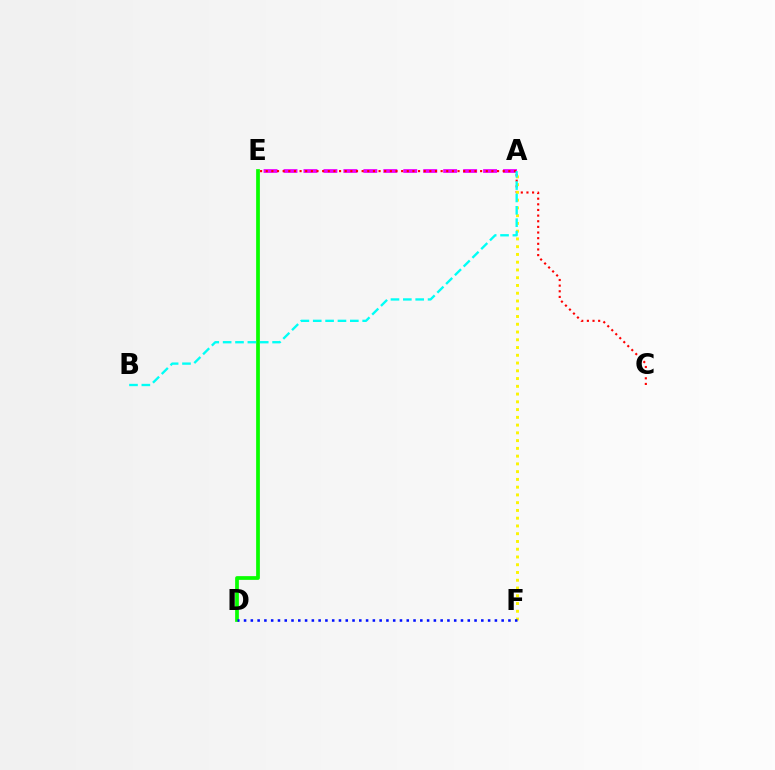{('A', 'E'): [{'color': '#ee00ff', 'line_style': 'dashed', 'thickness': 2.71}], ('D', 'E'): [{'color': '#08ff00', 'line_style': 'solid', 'thickness': 2.69}], ('C', 'E'): [{'color': '#ff0000', 'line_style': 'dotted', 'thickness': 1.53}], ('A', 'F'): [{'color': '#fcf500', 'line_style': 'dotted', 'thickness': 2.11}], ('A', 'B'): [{'color': '#00fff6', 'line_style': 'dashed', 'thickness': 1.68}], ('D', 'F'): [{'color': '#0010ff', 'line_style': 'dotted', 'thickness': 1.84}]}